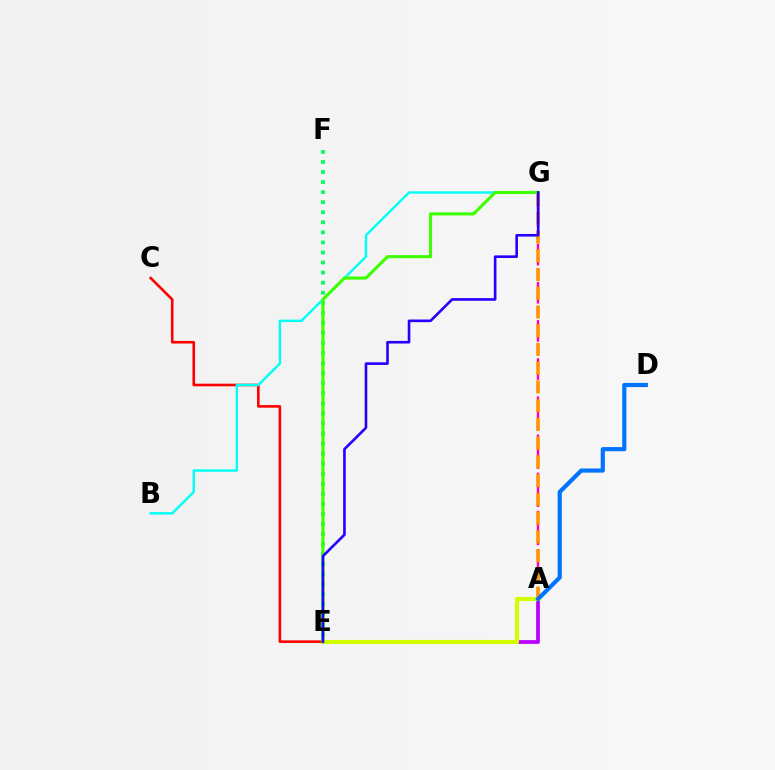{('A', 'G'): [{'color': '#ff00ac', 'line_style': 'dashed', 'thickness': 1.73}, {'color': '#ff9400', 'line_style': 'dashed', 'thickness': 2.55}], ('E', 'F'): [{'color': '#00ff5c', 'line_style': 'dotted', 'thickness': 2.73}], ('C', 'E'): [{'color': '#ff0000', 'line_style': 'solid', 'thickness': 1.88}], ('B', 'G'): [{'color': '#00fff6', 'line_style': 'solid', 'thickness': 1.74}], ('A', 'E'): [{'color': '#b900ff', 'line_style': 'solid', 'thickness': 2.71}, {'color': '#d1ff00', 'line_style': 'solid', 'thickness': 2.97}], ('E', 'G'): [{'color': '#3dff00', 'line_style': 'solid', 'thickness': 2.22}, {'color': '#2500ff', 'line_style': 'solid', 'thickness': 1.89}], ('A', 'D'): [{'color': '#0074ff', 'line_style': 'solid', 'thickness': 2.99}]}